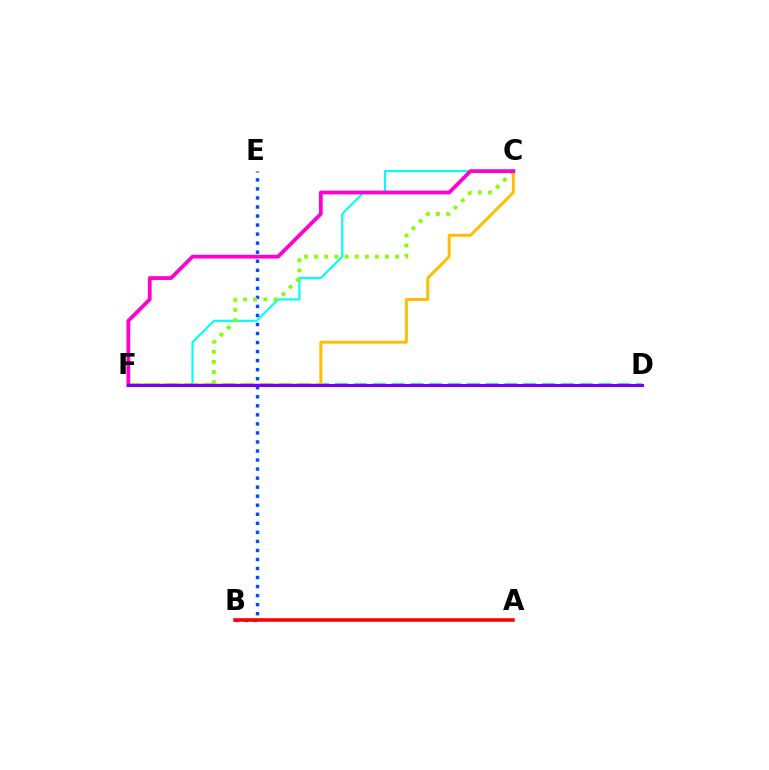{('B', 'E'): [{'color': '#004bff', 'line_style': 'dotted', 'thickness': 2.46}], ('D', 'F'): [{'color': '#00ff39', 'line_style': 'dashed', 'thickness': 2.56}, {'color': '#7200ff', 'line_style': 'solid', 'thickness': 2.22}], ('C', 'F'): [{'color': '#00fff6', 'line_style': 'solid', 'thickness': 1.55}, {'color': '#84ff00', 'line_style': 'dotted', 'thickness': 2.75}, {'color': '#ffbd00', 'line_style': 'solid', 'thickness': 2.14}, {'color': '#ff00cf', 'line_style': 'solid', 'thickness': 2.72}], ('A', 'B'): [{'color': '#ff0000', 'line_style': 'solid', 'thickness': 2.56}]}